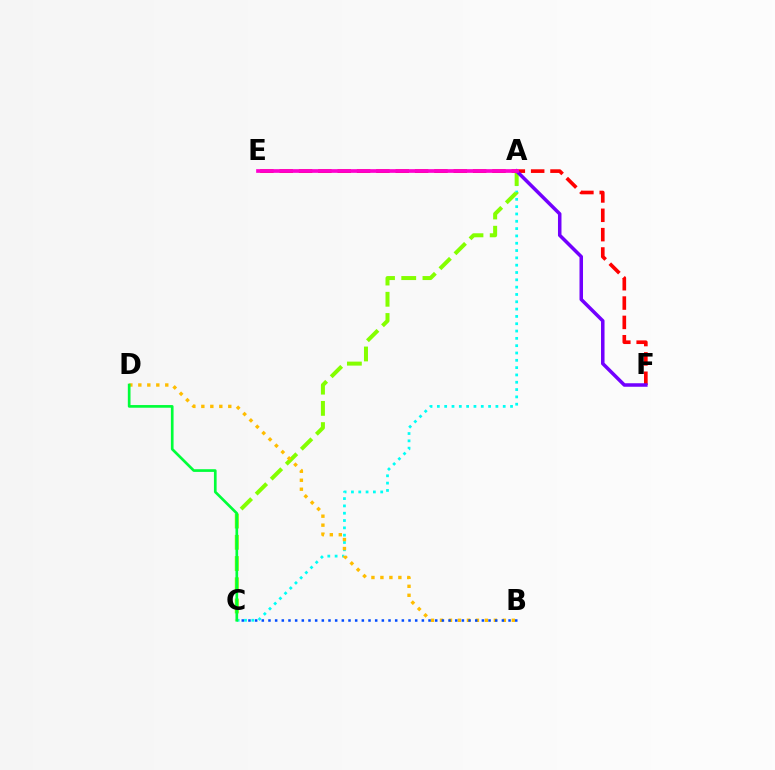{('A', 'C'): [{'color': '#00fff6', 'line_style': 'dotted', 'thickness': 1.99}, {'color': '#84ff00', 'line_style': 'dashed', 'thickness': 2.88}], ('E', 'F'): [{'color': '#ff0000', 'line_style': 'dashed', 'thickness': 2.63}], ('A', 'F'): [{'color': '#7200ff', 'line_style': 'solid', 'thickness': 2.53}], ('B', 'D'): [{'color': '#ffbd00', 'line_style': 'dotted', 'thickness': 2.44}], ('B', 'C'): [{'color': '#004bff', 'line_style': 'dotted', 'thickness': 1.81}], ('A', 'E'): [{'color': '#ff00cf', 'line_style': 'solid', 'thickness': 2.65}], ('C', 'D'): [{'color': '#00ff39', 'line_style': 'solid', 'thickness': 1.93}]}